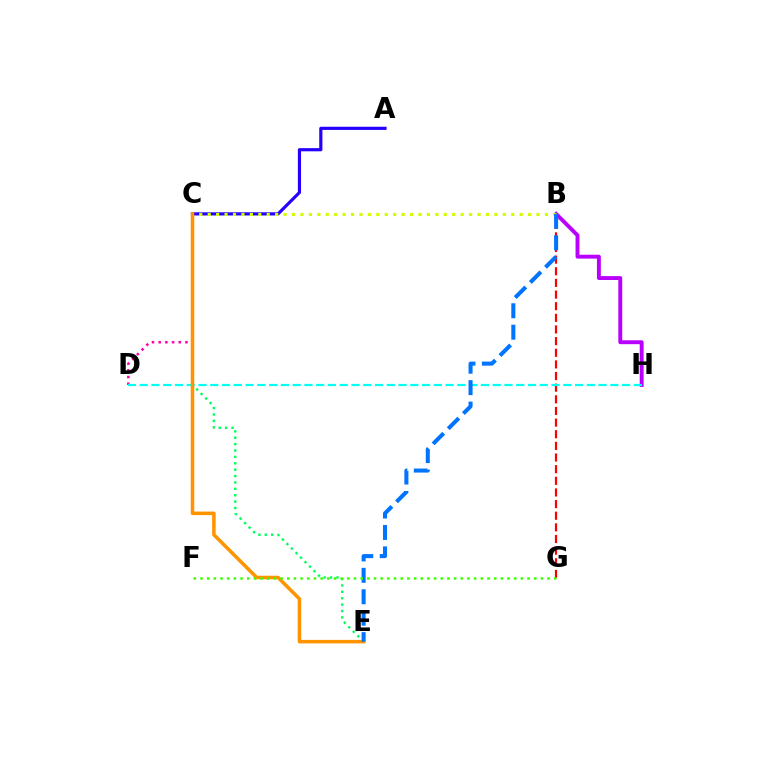{('C', 'E'): [{'color': '#00ff5c', 'line_style': 'dotted', 'thickness': 1.73}, {'color': '#ff9400', 'line_style': 'solid', 'thickness': 2.54}], ('B', 'G'): [{'color': '#ff0000', 'line_style': 'dashed', 'thickness': 1.58}], ('C', 'D'): [{'color': '#ff00ac', 'line_style': 'dotted', 'thickness': 1.82}], ('B', 'H'): [{'color': '#b900ff', 'line_style': 'solid', 'thickness': 2.81}], ('A', 'C'): [{'color': '#2500ff', 'line_style': 'solid', 'thickness': 2.28}], ('D', 'H'): [{'color': '#00fff6', 'line_style': 'dashed', 'thickness': 1.6}], ('B', 'C'): [{'color': '#d1ff00', 'line_style': 'dotted', 'thickness': 2.29}], ('B', 'E'): [{'color': '#0074ff', 'line_style': 'dashed', 'thickness': 2.91}], ('F', 'G'): [{'color': '#3dff00', 'line_style': 'dotted', 'thickness': 1.81}]}